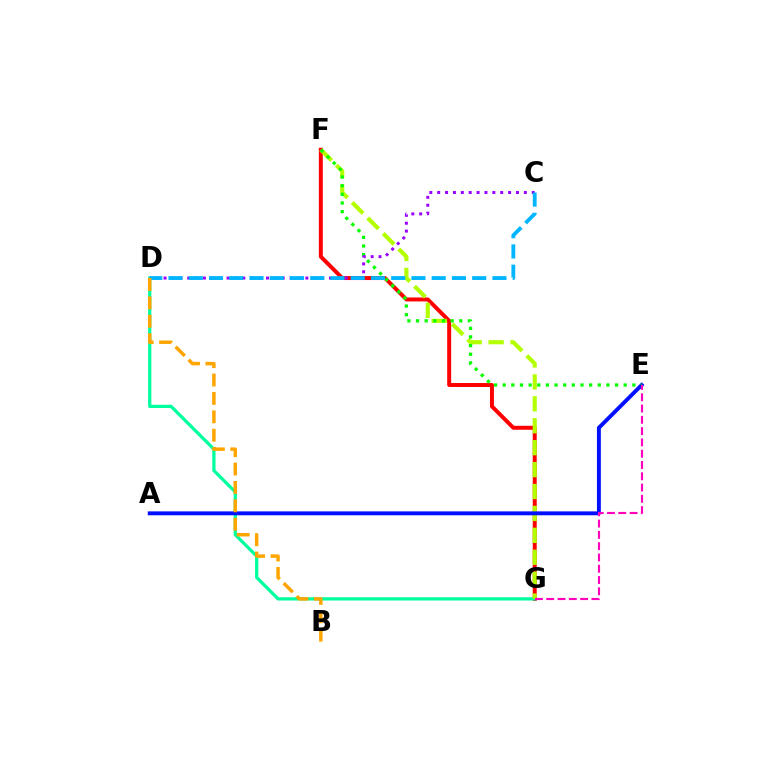{('F', 'G'): [{'color': '#ff0000', 'line_style': 'solid', 'thickness': 2.85}, {'color': '#b3ff00', 'line_style': 'dashed', 'thickness': 2.98}], ('D', 'G'): [{'color': '#00ff9d', 'line_style': 'solid', 'thickness': 2.33}], ('A', 'E'): [{'color': '#0010ff', 'line_style': 'solid', 'thickness': 2.82}], ('E', 'F'): [{'color': '#08ff00', 'line_style': 'dotted', 'thickness': 2.35}], ('C', 'D'): [{'color': '#9b00ff', 'line_style': 'dotted', 'thickness': 2.14}, {'color': '#00b5ff', 'line_style': 'dashed', 'thickness': 2.75}], ('B', 'D'): [{'color': '#ffa500', 'line_style': 'dashed', 'thickness': 2.5}], ('E', 'G'): [{'color': '#ff00bd', 'line_style': 'dashed', 'thickness': 1.53}]}